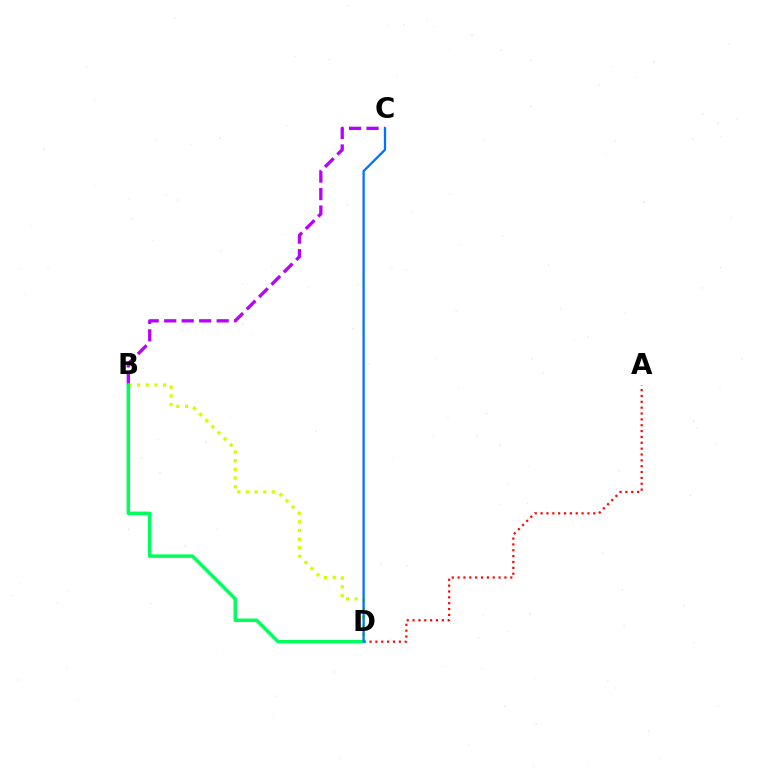{('A', 'D'): [{'color': '#ff0000', 'line_style': 'dotted', 'thickness': 1.59}], ('B', 'D'): [{'color': '#d1ff00', 'line_style': 'dotted', 'thickness': 2.35}, {'color': '#00ff5c', 'line_style': 'solid', 'thickness': 2.51}], ('B', 'C'): [{'color': '#b900ff', 'line_style': 'dashed', 'thickness': 2.38}], ('C', 'D'): [{'color': '#0074ff', 'line_style': 'solid', 'thickness': 1.65}]}